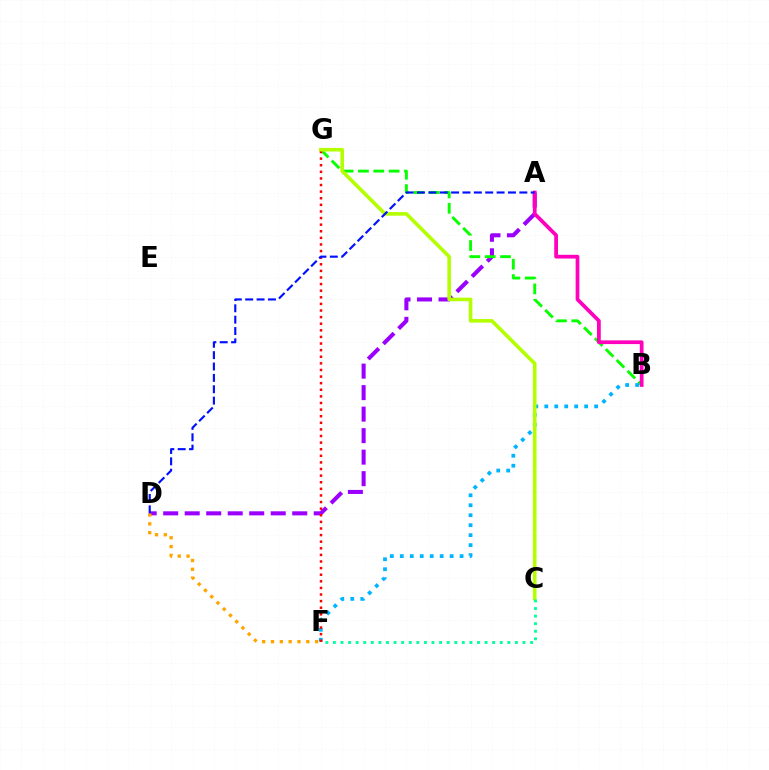{('A', 'D'): [{'color': '#9b00ff', 'line_style': 'dashed', 'thickness': 2.92}, {'color': '#0010ff', 'line_style': 'dashed', 'thickness': 1.55}], ('B', 'G'): [{'color': '#08ff00', 'line_style': 'dashed', 'thickness': 2.09}], ('B', 'F'): [{'color': '#00b5ff', 'line_style': 'dotted', 'thickness': 2.71}], ('F', 'G'): [{'color': '#ff0000', 'line_style': 'dotted', 'thickness': 1.79}], ('A', 'B'): [{'color': '#ff00bd', 'line_style': 'solid', 'thickness': 2.69}], ('C', 'G'): [{'color': '#b3ff00', 'line_style': 'solid', 'thickness': 2.59}], ('D', 'F'): [{'color': '#ffa500', 'line_style': 'dotted', 'thickness': 2.4}], ('C', 'F'): [{'color': '#00ff9d', 'line_style': 'dotted', 'thickness': 2.06}]}